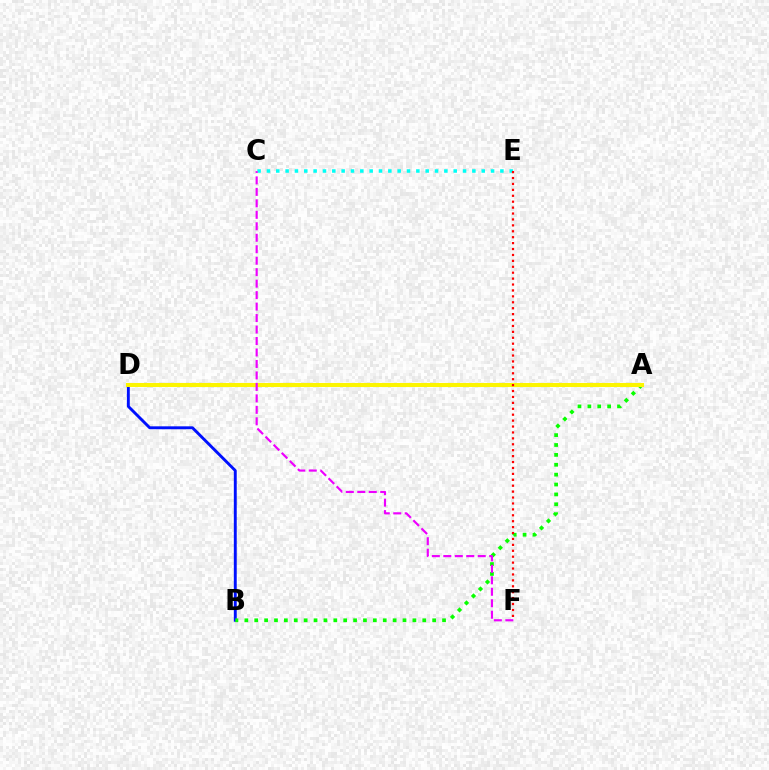{('C', 'E'): [{'color': '#00fff6', 'line_style': 'dotted', 'thickness': 2.54}], ('B', 'D'): [{'color': '#0010ff', 'line_style': 'solid', 'thickness': 2.09}], ('A', 'B'): [{'color': '#08ff00', 'line_style': 'dotted', 'thickness': 2.69}], ('A', 'D'): [{'color': '#fcf500', 'line_style': 'solid', 'thickness': 2.93}], ('E', 'F'): [{'color': '#ff0000', 'line_style': 'dotted', 'thickness': 1.61}], ('C', 'F'): [{'color': '#ee00ff', 'line_style': 'dashed', 'thickness': 1.56}]}